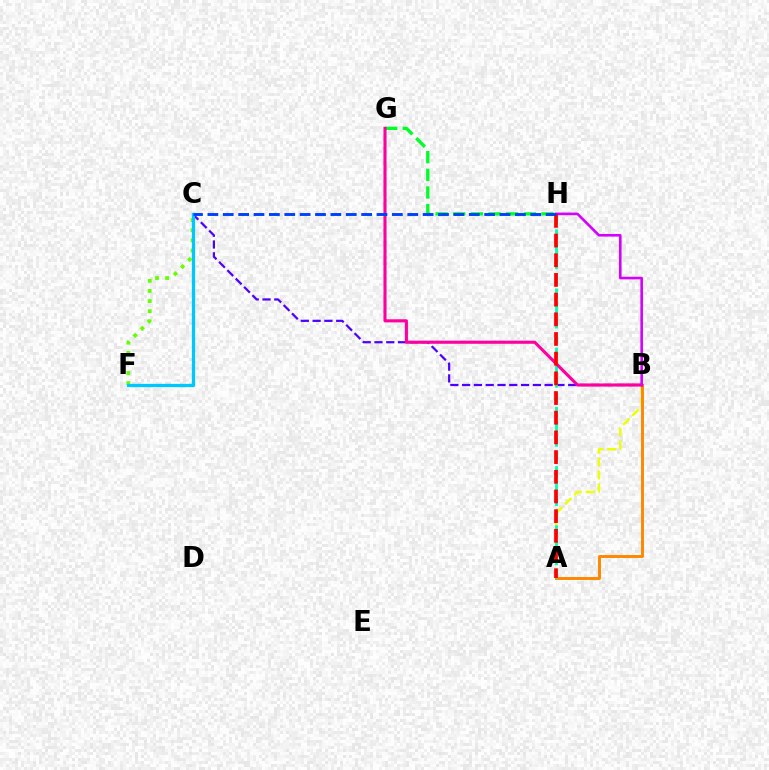{('G', 'H'): [{'color': '#00ff27', 'line_style': 'dashed', 'thickness': 2.4}], ('C', 'F'): [{'color': '#66ff00', 'line_style': 'dotted', 'thickness': 2.74}, {'color': '#00c7ff', 'line_style': 'solid', 'thickness': 2.35}], ('A', 'B'): [{'color': '#eeff00', 'line_style': 'dashed', 'thickness': 1.75}, {'color': '#ff8800', 'line_style': 'solid', 'thickness': 2.13}], ('B', 'C'): [{'color': '#4f00ff', 'line_style': 'dashed', 'thickness': 1.6}], ('A', 'H'): [{'color': '#00ffaf', 'line_style': 'dashed', 'thickness': 2.01}, {'color': '#ff0000', 'line_style': 'dashed', 'thickness': 2.67}], ('B', 'G'): [{'color': '#ff00a0', 'line_style': 'solid', 'thickness': 2.25}], ('B', 'H'): [{'color': '#d600ff', 'line_style': 'solid', 'thickness': 1.88}], ('C', 'H'): [{'color': '#003fff', 'line_style': 'dashed', 'thickness': 2.09}]}